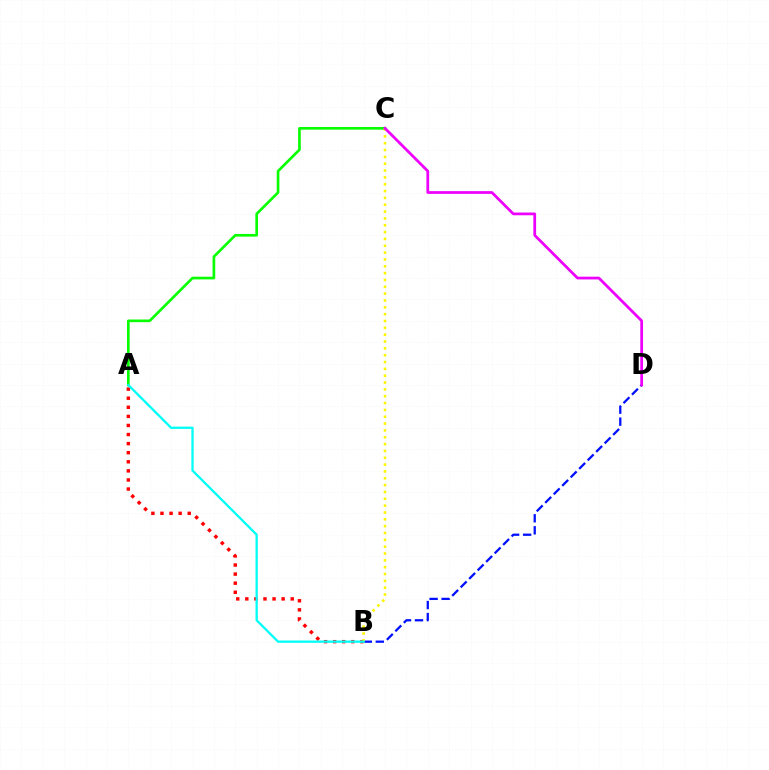{('A', 'B'): [{'color': '#ff0000', 'line_style': 'dotted', 'thickness': 2.47}, {'color': '#00fff6', 'line_style': 'solid', 'thickness': 1.65}], ('B', 'D'): [{'color': '#0010ff', 'line_style': 'dashed', 'thickness': 1.63}], ('A', 'C'): [{'color': '#08ff00', 'line_style': 'solid', 'thickness': 1.92}], ('B', 'C'): [{'color': '#fcf500', 'line_style': 'dotted', 'thickness': 1.86}], ('C', 'D'): [{'color': '#ee00ff', 'line_style': 'solid', 'thickness': 1.98}]}